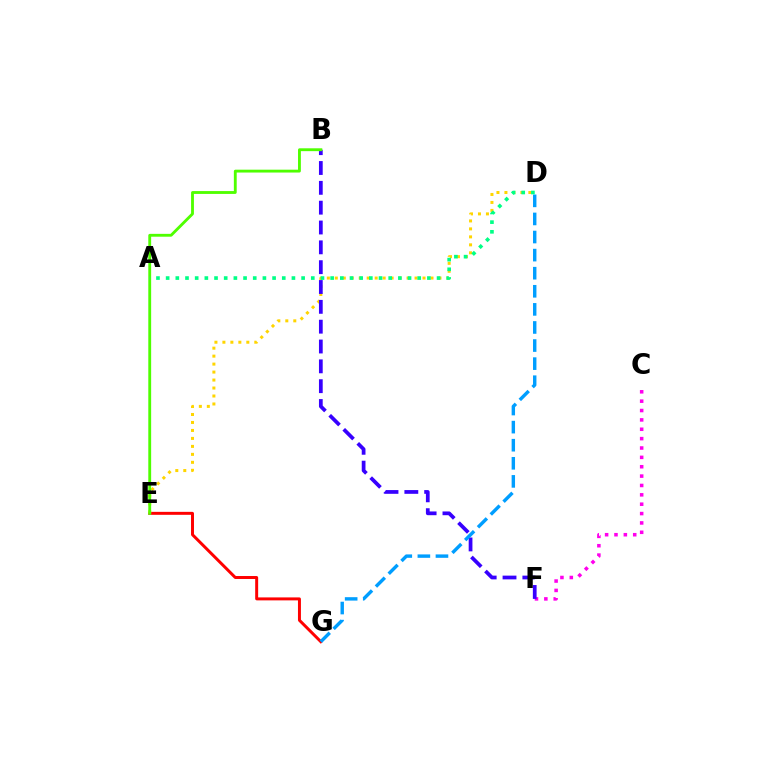{('C', 'F'): [{'color': '#ff00ed', 'line_style': 'dotted', 'thickness': 2.54}], ('E', 'G'): [{'color': '#ff0000', 'line_style': 'solid', 'thickness': 2.14}], ('D', 'E'): [{'color': '#ffd500', 'line_style': 'dotted', 'thickness': 2.17}], ('B', 'F'): [{'color': '#3700ff', 'line_style': 'dashed', 'thickness': 2.69}], ('D', 'G'): [{'color': '#009eff', 'line_style': 'dashed', 'thickness': 2.46}], ('B', 'E'): [{'color': '#4fff00', 'line_style': 'solid', 'thickness': 2.05}], ('A', 'D'): [{'color': '#00ff86', 'line_style': 'dotted', 'thickness': 2.63}]}